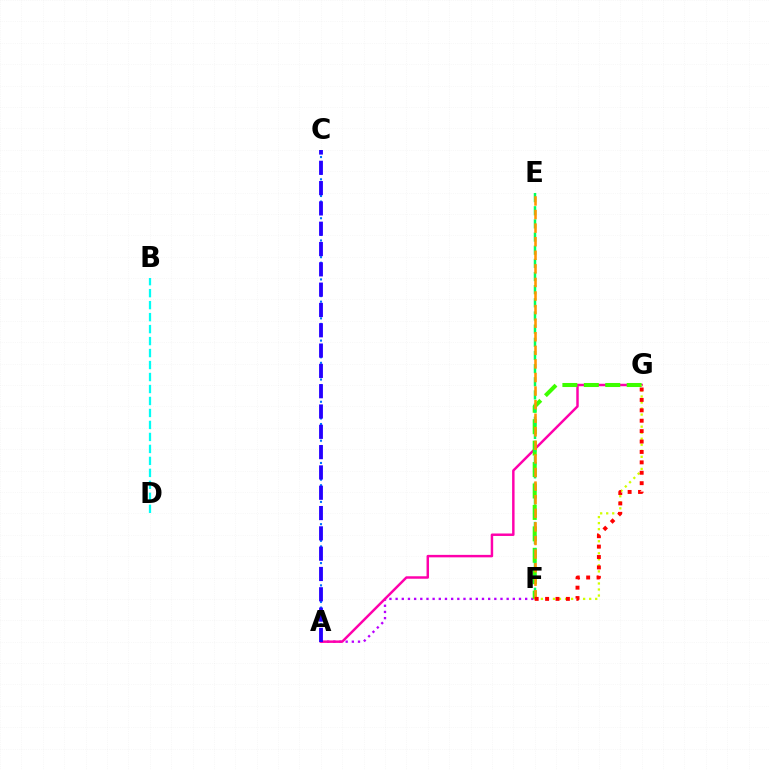{('A', 'F'): [{'color': '#b900ff', 'line_style': 'dotted', 'thickness': 1.68}], ('A', 'G'): [{'color': '#ff00ac', 'line_style': 'solid', 'thickness': 1.78}], ('F', 'G'): [{'color': '#3dff00', 'line_style': 'dashed', 'thickness': 2.91}, {'color': '#d1ff00', 'line_style': 'dotted', 'thickness': 1.64}, {'color': '#ff0000', 'line_style': 'dotted', 'thickness': 2.83}], ('A', 'C'): [{'color': '#0074ff', 'line_style': 'dotted', 'thickness': 1.51}, {'color': '#2500ff', 'line_style': 'dashed', 'thickness': 2.76}], ('B', 'D'): [{'color': '#00fff6', 'line_style': 'dashed', 'thickness': 1.63}], ('E', 'F'): [{'color': '#00ff5c', 'line_style': 'dashed', 'thickness': 1.79}, {'color': '#ff9400', 'line_style': 'dashed', 'thickness': 1.84}]}